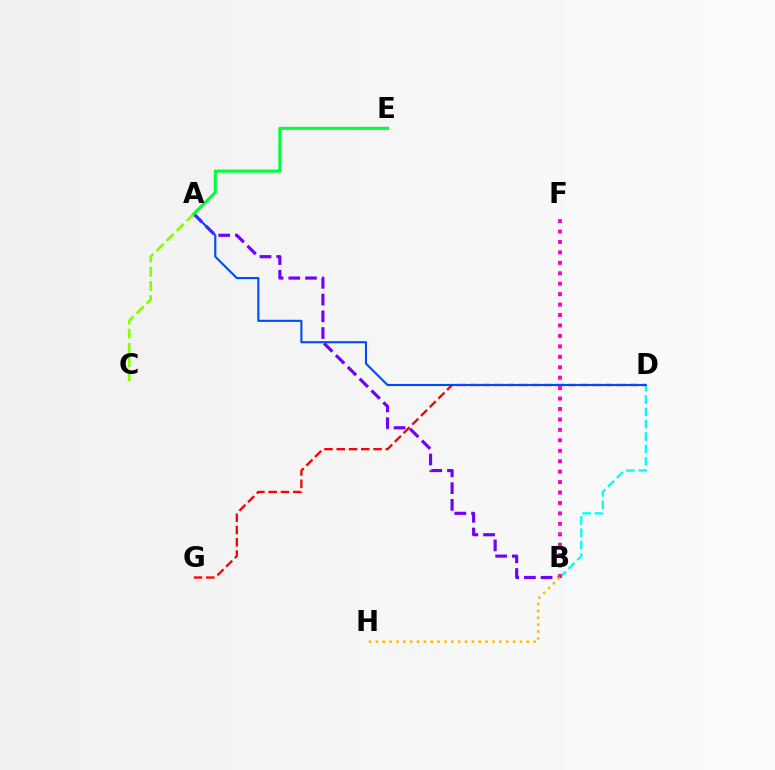{('A', 'B'): [{'color': '#7200ff', 'line_style': 'dashed', 'thickness': 2.27}], ('D', 'G'): [{'color': '#ff0000', 'line_style': 'dashed', 'thickness': 1.67}], ('B', 'D'): [{'color': '#00fff6', 'line_style': 'dashed', 'thickness': 1.68}], ('A', 'D'): [{'color': '#004bff', 'line_style': 'solid', 'thickness': 1.52}], ('B', 'F'): [{'color': '#ff00cf', 'line_style': 'dotted', 'thickness': 2.84}], ('B', 'H'): [{'color': '#ffbd00', 'line_style': 'dotted', 'thickness': 1.86}], ('A', 'C'): [{'color': '#84ff00', 'line_style': 'dashed', 'thickness': 1.93}], ('A', 'E'): [{'color': '#00ff39', 'line_style': 'solid', 'thickness': 2.22}]}